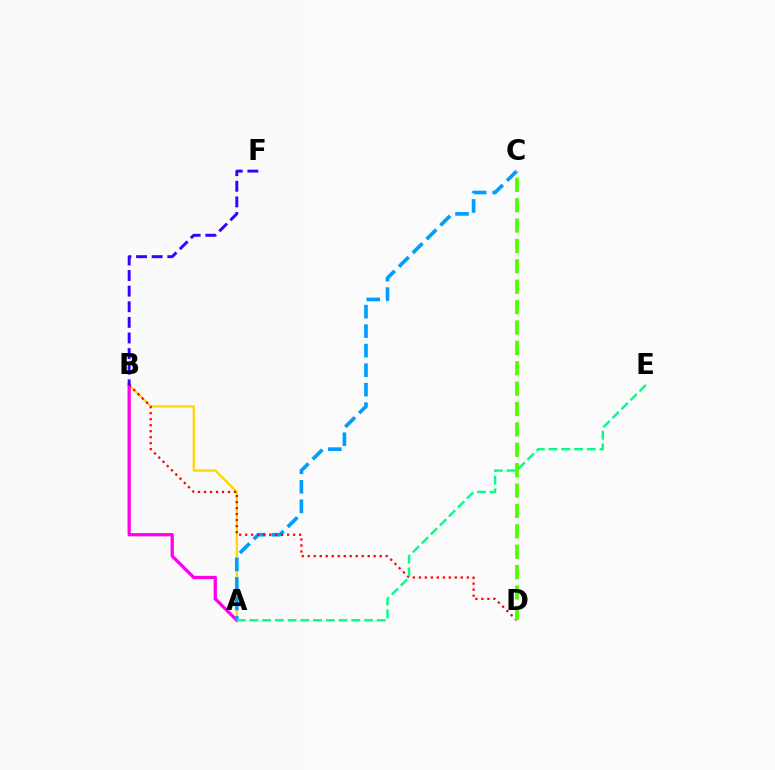{('A', 'B'): [{'color': '#ffd500', 'line_style': 'solid', 'thickness': 1.59}, {'color': '#ff00ed', 'line_style': 'solid', 'thickness': 2.35}], ('A', 'C'): [{'color': '#009eff', 'line_style': 'dashed', 'thickness': 2.65}], ('B', 'D'): [{'color': '#ff0000', 'line_style': 'dotted', 'thickness': 1.63}], ('A', 'E'): [{'color': '#00ff86', 'line_style': 'dashed', 'thickness': 1.73}], ('B', 'F'): [{'color': '#3700ff', 'line_style': 'dashed', 'thickness': 2.12}], ('C', 'D'): [{'color': '#4fff00', 'line_style': 'dashed', 'thickness': 2.77}]}